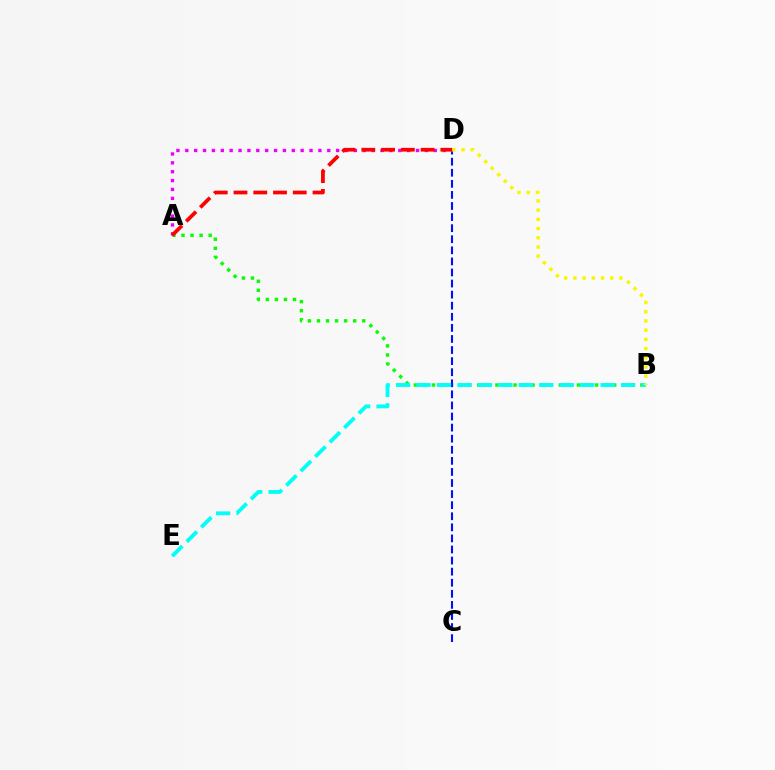{('A', 'B'): [{'color': '#08ff00', 'line_style': 'dotted', 'thickness': 2.46}], ('C', 'D'): [{'color': '#0010ff', 'line_style': 'dashed', 'thickness': 1.51}], ('B', 'E'): [{'color': '#00fff6', 'line_style': 'dashed', 'thickness': 2.78}], ('A', 'D'): [{'color': '#ee00ff', 'line_style': 'dotted', 'thickness': 2.41}, {'color': '#ff0000', 'line_style': 'dashed', 'thickness': 2.68}], ('B', 'D'): [{'color': '#fcf500', 'line_style': 'dotted', 'thickness': 2.5}]}